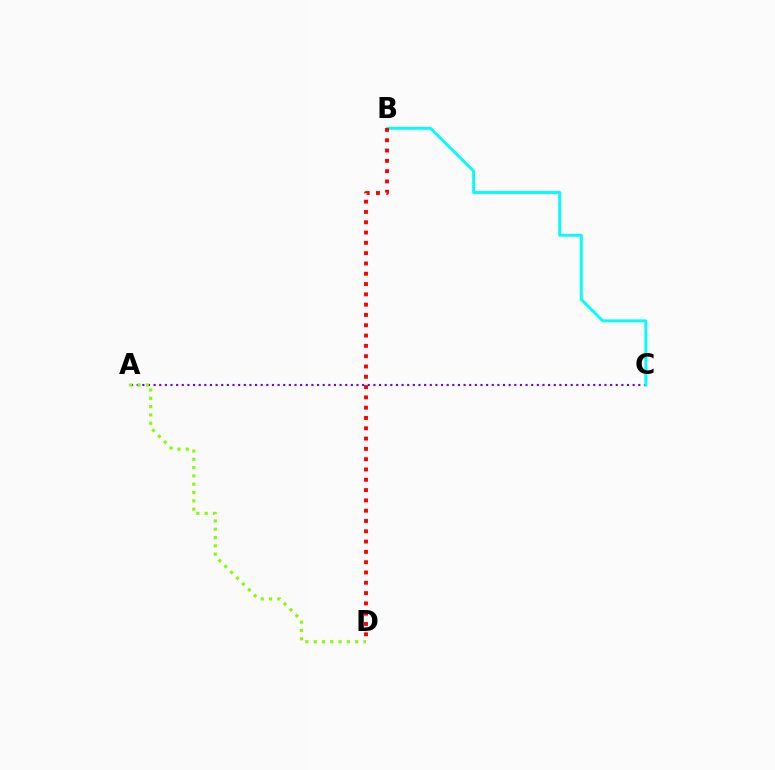{('A', 'C'): [{'color': '#7200ff', 'line_style': 'dotted', 'thickness': 1.53}], ('B', 'C'): [{'color': '#00fff6', 'line_style': 'solid', 'thickness': 2.1}], ('B', 'D'): [{'color': '#ff0000', 'line_style': 'dotted', 'thickness': 2.8}], ('A', 'D'): [{'color': '#84ff00', 'line_style': 'dotted', 'thickness': 2.26}]}